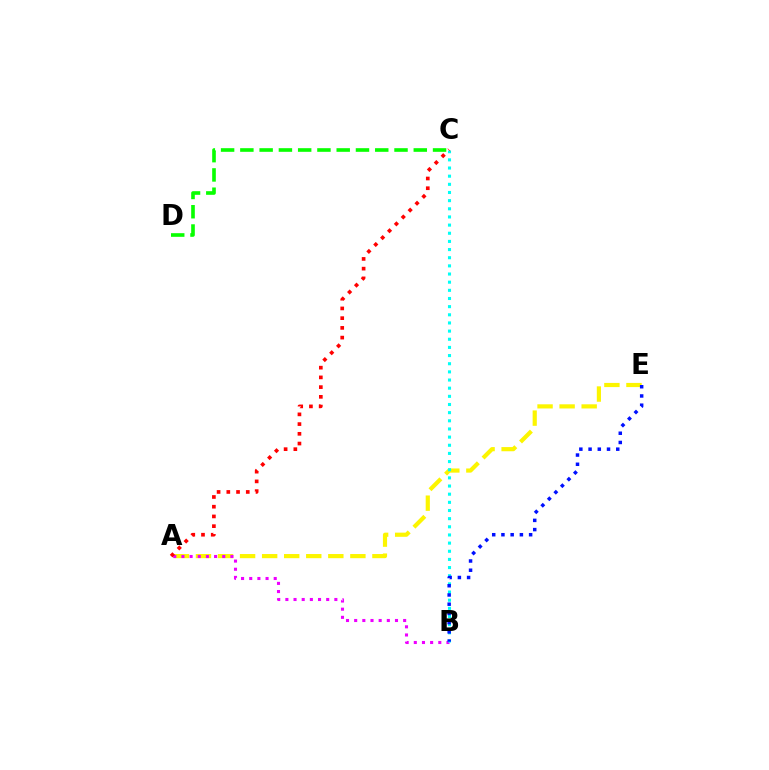{('A', 'E'): [{'color': '#fcf500', 'line_style': 'dashed', 'thickness': 3.0}], ('C', 'D'): [{'color': '#08ff00', 'line_style': 'dashed', 'thickness': 2.62}], ('A', 'B'): [{'color': '#ee00ff', 'line_style': 'dotted', 'thickness': 2.22}], ('B', 'C'): [{'color': '#00fff6', 'line_style': 'dotted', 'thickness': 2.22}], ('B', 'E'): [{'color': '#0010ff', 'line_style': 'dotted', 'thickness': 2.51}], ('A', 'C'): [{'color': '#ff0000', 'line_style': 'dotted', 'thickness': 2.64}]}